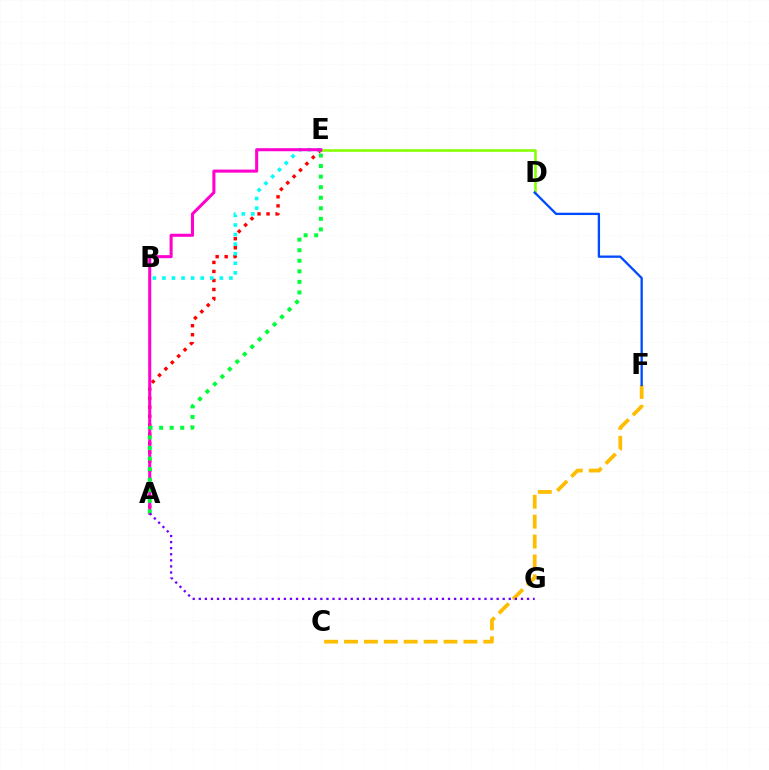{('D', 'E'): [{'color': '#84ff00', 'line_style': 'solid', 'thickness': 1.86}], ('C', 'F'): [{'color': '#ffbd00', 'line_style': 'dashed', 'thickness': 2.7}], ('D', 'F'): [{'color': '#004bff', 'line_style': 'solid', 'thickness': 1.67}], ('A', 'E'): [{'color': '#ff0000', 'line_style': 'dotted', 'thickness': 2.45}, {'color': '#ff00cf', 'line_style': 'solid', 'thickness': 2.19}, {'color': '#00ff39', 'line_style': 'dotted', 'thickness': 2.87}], ('B', 'E'): [{'color': '#00fff6', 'line_style': 'dotted', 'thickness': 2.6}], ('A', 'G'): [{'color': '#7200ff', 'line_style': 'dotted', 'thickness': 1.65}]}